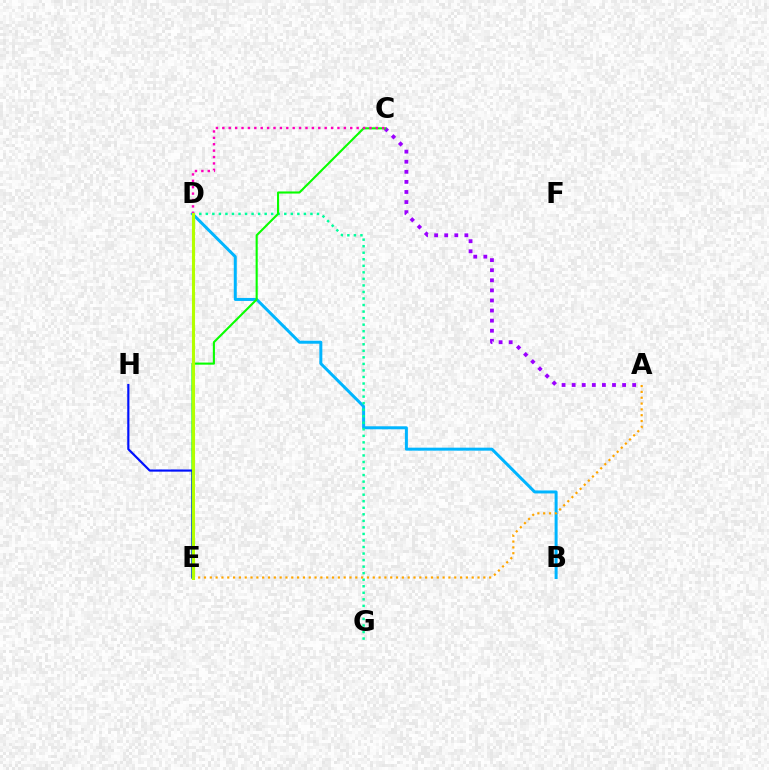{('B', 'D'): [{'color': '#00b5ff', 'line_style': 'solid', 'thickness': 2.15}], ('A', 'C'): [{'color': '#9b00ff', 'line_style': 'dotted', 'thickness': 2.74}], ('D', 'G'): [{'color': '#00ff9d', 'line_style': 'dotted', 'thickness': 1.78}], ('C', 'E'): [{'color': '#08ff00', 'line_style': 'solid', 'thickness': 1.52}], ('E', 'H'): [{'color': '#0010ff', 'line_style': 'solid', 'thickness': 1.56}], ('D', 'E'): [{'color': '#ff0000', 'line_style': 'dashed', 'thickness': 2.04}, {'color': '#b3ff00', 'line_style': 'solid', 'thickness': 2.23}], ('C', 'D'): [{'color': '#ff00bd', 'line_style': 'dotted', 'thickness': 1.74}], ('A', 'E'): [{'color': '#ffa500', 'line_style': 'dotted', 'thickness': 1.58}]}